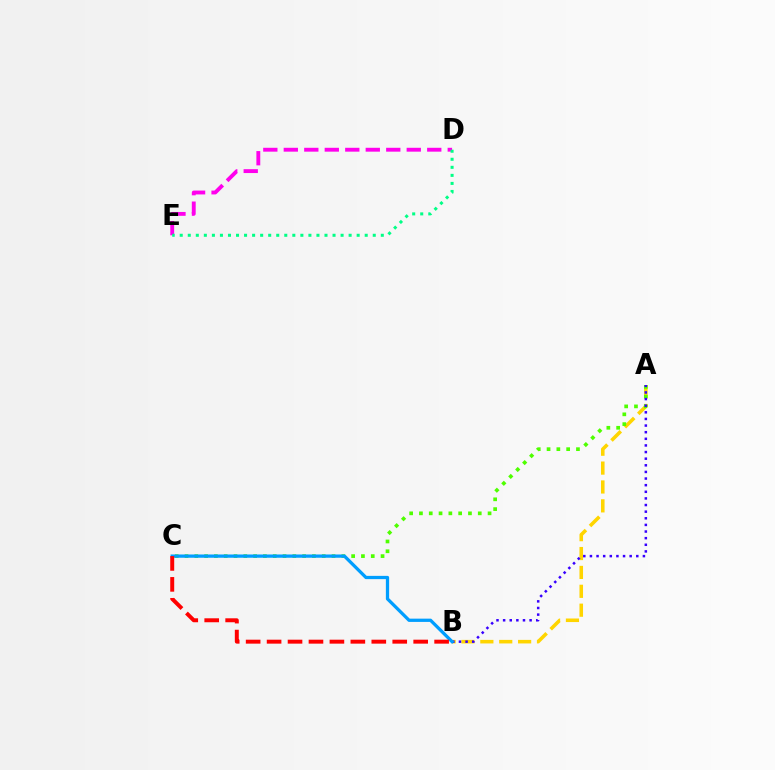{('D', 'E'): [{'color': '#ff00ed', 'line_style': 'dashed', 'thickness': 2.78}, {'color': '#00ff86', 'line_style': 'dotted', 'thickness': 2.19}], ('A', 'B'): [{'color': '#ffd500', 'line_style': 'dashed', 'thickness': 2.57}, {'color': '#3700ff', 'line_style': 'dotted', 'thickness': 1.8}], ('A', 'C'): [{'color': '#4fff00', 'line_style': 'dotted', 'thickness': 2.66}], ('B', 'C'): [{'color': '#009eff', 'line_style': 'solid', 'thickness': 2.35}, {'color': '#ff0000', 'line_style': 'dashed', 'thickness': 2.84}]}